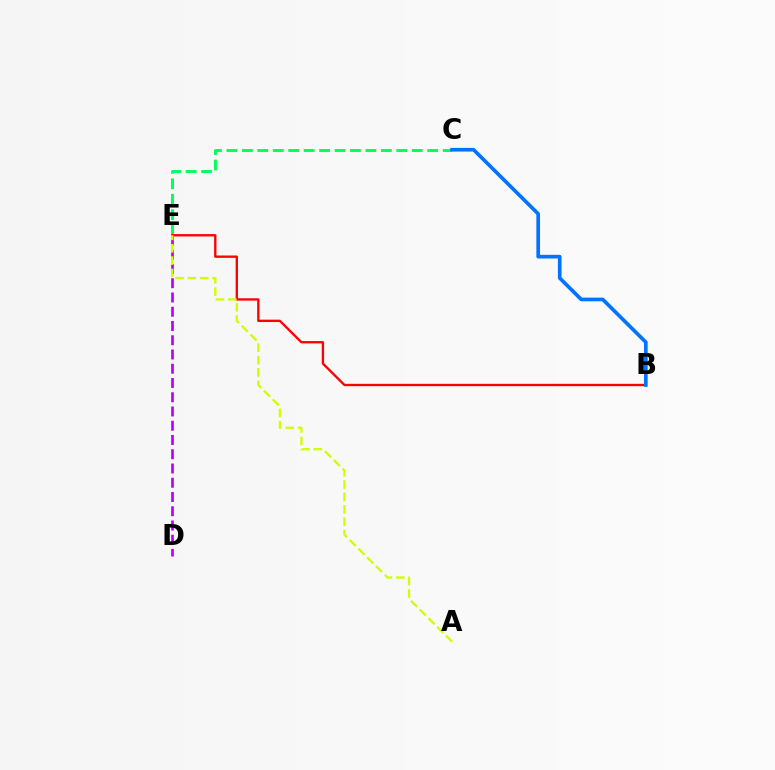{('C', 'E'): [{'color': '#00ff5c', 'line_style': 'dashed', 'thickness': 2.1}], ('B', 'E'): [{'color': '#ff0000', 'line_style': 'solid', 'thickness': 1.69}], ('B', 'C'): [{'color': '#0074ff', 'line_style': 'solid', 'thickness': 2.64}], ('D', 'E'): [{'color': '#b900ff', 'line_style': 'dashed', 'thickness': 1.94}], ('A', 'E'): [{'color': '#d1ff00', 'line_style': 'dashed', 'thickness': 1.68}]}